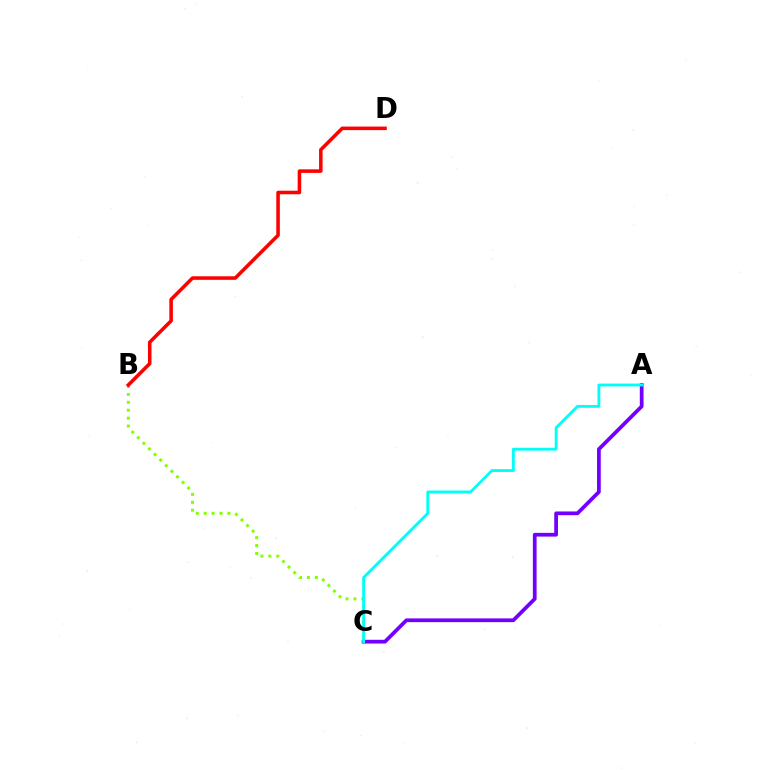{('B', 'C'): [{'color': '#84ff00', 'line_style': 'dotted', 'thickness': 2.15}], ('A', 'C'): [{'color': '#7200ff', 'line_style': 'solid', 'thickness': 2.69}, {'color': '#00fff6', 'line_style': 'solid', 'thickness': 2.05}], ('B', 'D'): [{'color': '#ff0000', 'line_style': 'solid', 'thickness': 2.56}]}